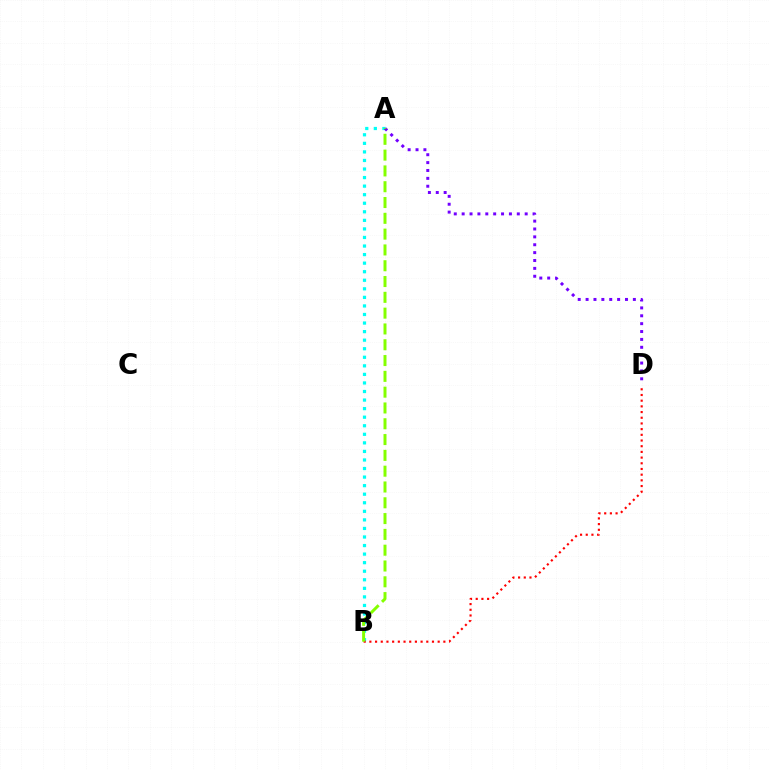{('A', 'B'): [{'color': '#00fff6', 'line_style': 'dotted', 'thickness': 2.33}, {'color': '#84ff00', 'line_style': 'dashed', 'thickness': 2.15}], ('B', 'D'): [{'color': '#ff0000', 'line_style': 'dotted', 'thickness': 1.55}], ('A', 'D'): [{'color': '#7200ff', 'line_style': 'dotted', 'thickness': 2.14}]}